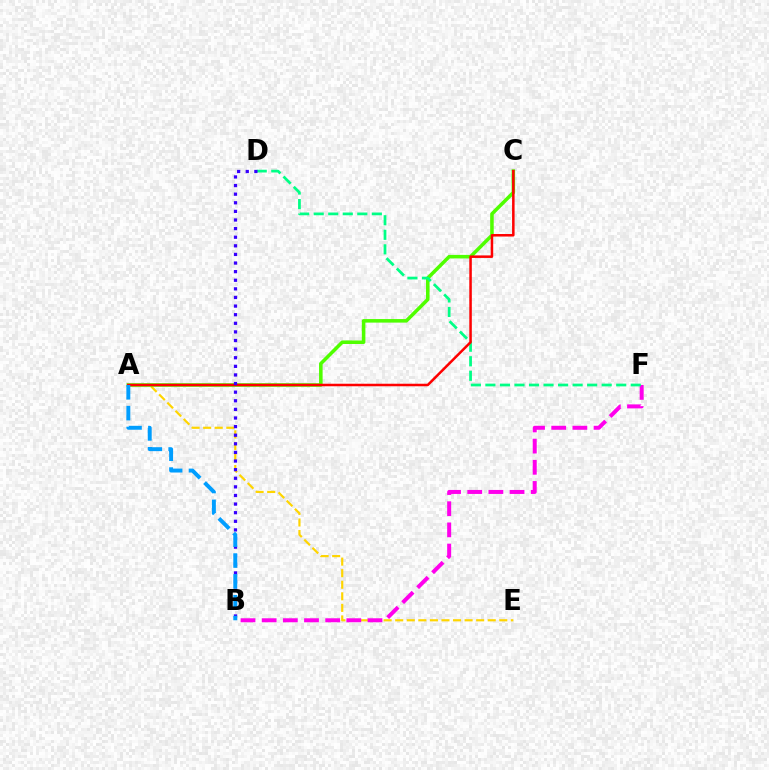{('A', 'E'): [{'color': '#ffd500', 'line_style': 'dashed', 'thickness': 1.57}], ('B', 'F'): [{'color': '#ff00ed', 'line_style': 'dashed', 'thickness': 2.88}], ('A', 'C'): [{'color': '#4fff00', 'line_style': 'solid', 'thickness': 2.55}, {'color': '#ff0000', 'line_style': 'solid', 'thickness': 1.82}], ('D', 'F'): [{'color': '#00ff86', 'line_style': 'dashed', 'thickness': 1.97}], ('B', 'D'): [{'color': '#3700ff', 'line_style': 'dotted', 'thickness': 2.34}], ('A', 'B'): [{'color': '#009eff', 'line_style': 'dashed', 'thickness': 2.83}]}